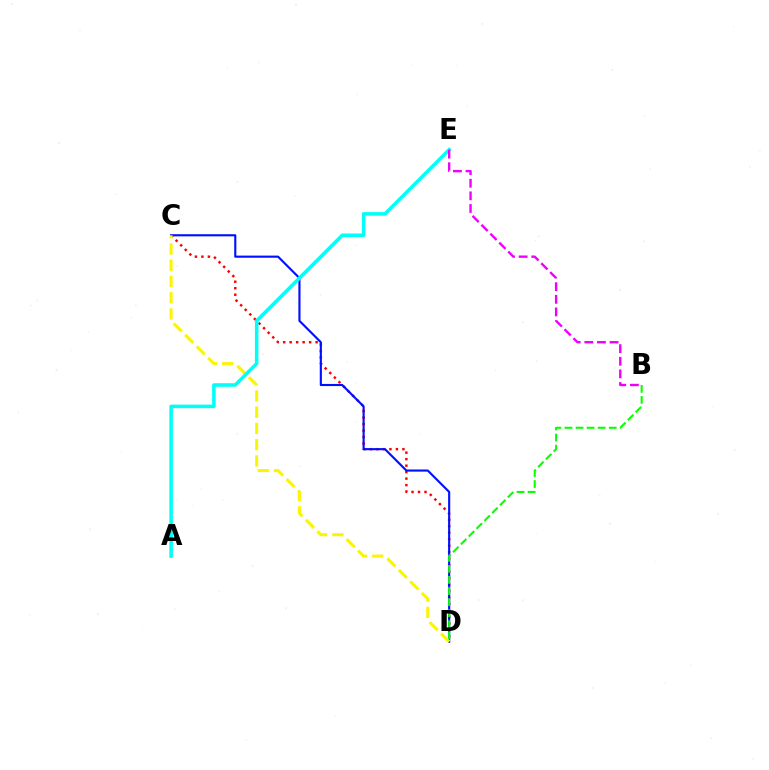{('C', 'D'): [{'color': '#ff0000', 'line_style': 'dotted', 'thickness': 1.76}, {'color': '#0010ff', 'line_style': 'solid', 'thickness': 1.53}, {'color': '#fcf500', 'line_style': 'dashed', 'thickness': 2.21}], ('A', 'E'): [{'color': '#00fff6', 'line_style': 'solid', 'thickness': 2.56}], ('B', 'D'): [{'color': '#08ff00', 'line_style': 'dashed', 'thickness': 1.5}], ('B', 'E'): [{'color': '#ee00ff', 'line_style': 'dashed', 'thickness': 1.71}]}